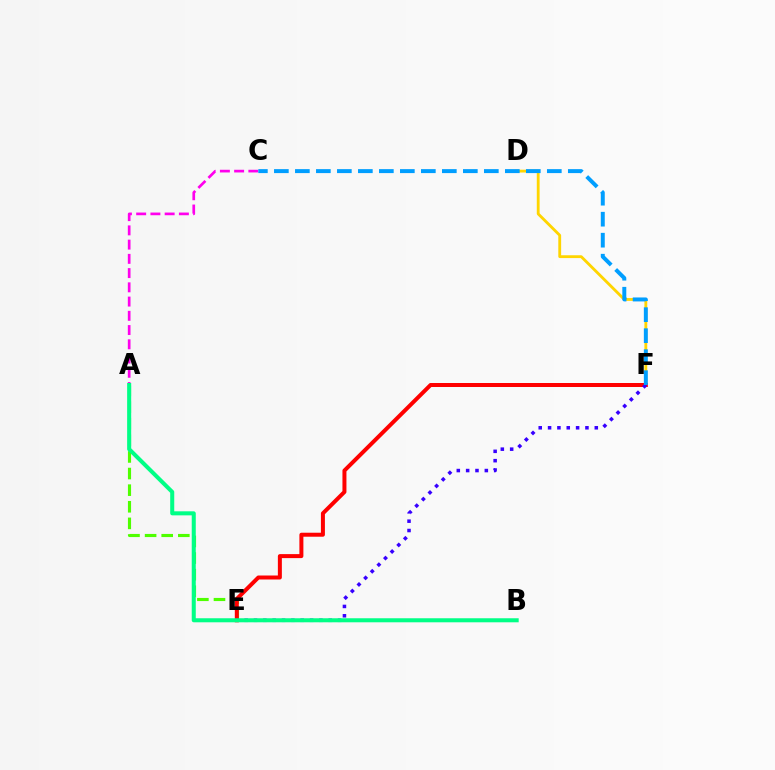{('D', 'F'): [{'color': '#ffd500', 'line_style': 'solid', 'thickness': 2.04}], ('A', 'E'): [{'color': '#4fff00', 'line_style': 'dashed', 'thickness': 2.26}], ('E', 'F'): [{'color': '#ff0000', 'line_style': 'solid', 'thickness': 2.88}, {'color': '#3700ff', 'line_style': 'dotted', 'thickness': 2.54}], ('A', 'C'): [{'color': '#ff00ed', 'line_style': 'dashed', 'thickness': 1.93}], ('C', 'F'): [{'color': '#009eff', 'line_style': 'dashed', 'thickness': 2.85}], ('A', 'B'): [{'color': '#00ff86', 'line_style': 'solid', 'thickness': 2.91}]}